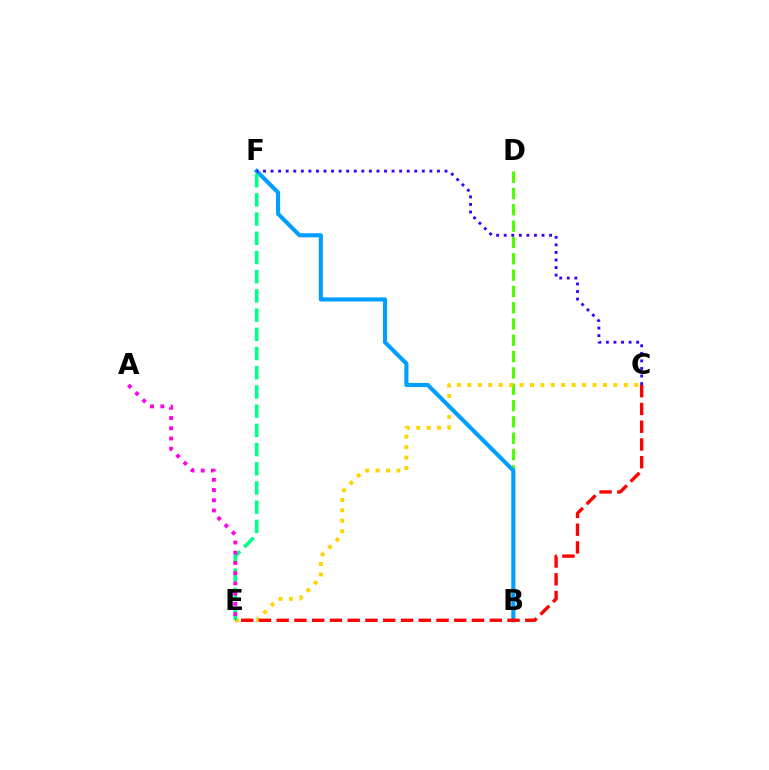{('B', 'D'): [{'color': '#4fff00', 'line_style': 'dashed', 'thickness': 2.22}], ('C', 'E'): [{'color': '#ffd500', 'line_style': 'dotted', 'thickness': 2.83}, {'color': '#ff0000', 'line_style': 'dashed', 'thickness': 2.41}], ('B', 'F'): [{'color': '#009eff', 'line_style': 'solid', 'thickness': 2.95}], ('E', 'F'): [{'color': '#00ff86', 'line_style': 'dashed', 'thickness': 2.61}], ('A', 'E'): [{'color': '#ff00ed', 'line_style': 'dotted', 'thickness': 2.78}], ('C', 'F'): [{'color': '#3700ff', 'line_style': 'dotted', 'thickness': 2.05}]}